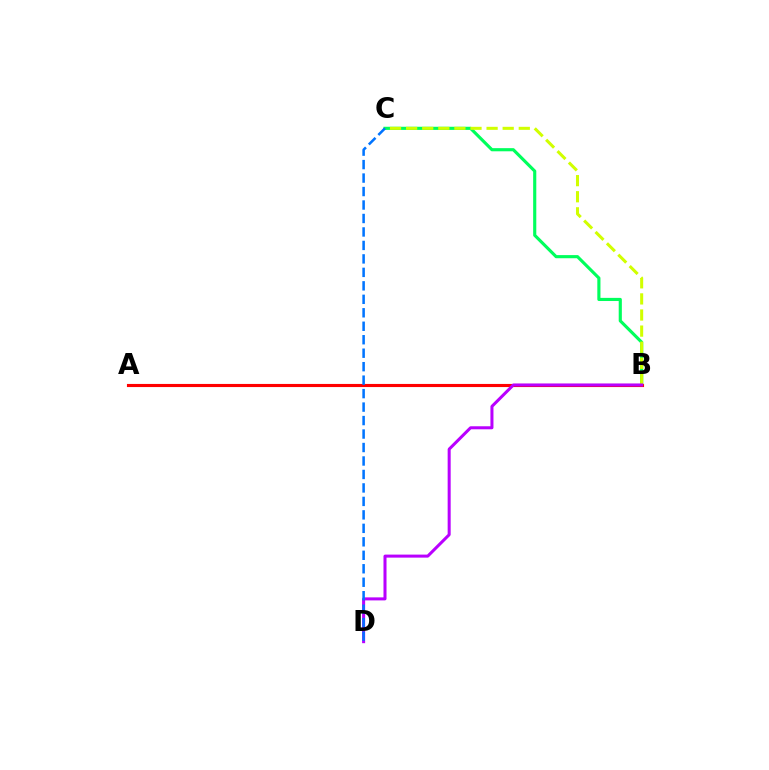{('B', 'C'): [{'color': '#00ff5c', 'line_style': 'solid', 'thickness': 2.26}, {'color': '#d1ff00', 'line_style': 'dashed', 'thickness': 2.19}], ('A', 'B'): [{'color': '#ff0000', 'line_style': 'solid', 'thickness': 2.24}], ('B', 'D'): [{'color': '#b900ff', 'line_style': 'solid', 'thickness': 2.18}], ('C', 'D'): [{'color': '#0074ff', 'line_style': 'dashed', 'thickness': 1.83}]}